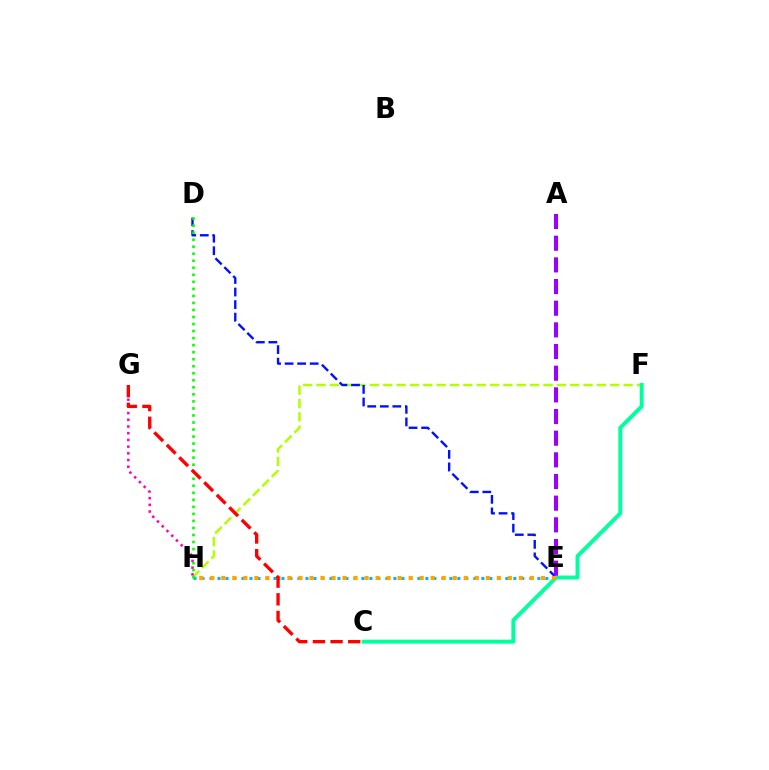{('F', 'H'): [{'color': '#b3ff00', 'line_style': 'dashed', 'thickness': 1.81}], ('D', 'E'): [{'color': '#0010ff', 'line_style': 'dashed', 'thickness': 1.7}], ('E', 'H'): [{'color': '#00b5ff', 'line_style': 'dotted', 'thickness': 2.17}, {'color': '#ffa500', 'line_style': 'dotted', 'thickness': 2.99}], ('C', 'F'): [{'color': '#00ff9d', 'line_style': 'solid', 'thickness': 2.82}], ('G', 'H'): [{'color': '#ff00bd', 'line_style': 'dotted', 'thickness': 1.82}], ('D', 'H'): [{'color': '#08ff00', 'line_style': 'dotted', 'thickness': 1.91}], ('A', 'E'): [{'color': '#9b00ff', 'line_style': 'dashed', 'thickness': 2.94}], ('C', 'G'): [{'color': '#ff0000', 'line_style': 'dashed', 'thickness': 2.4}]}